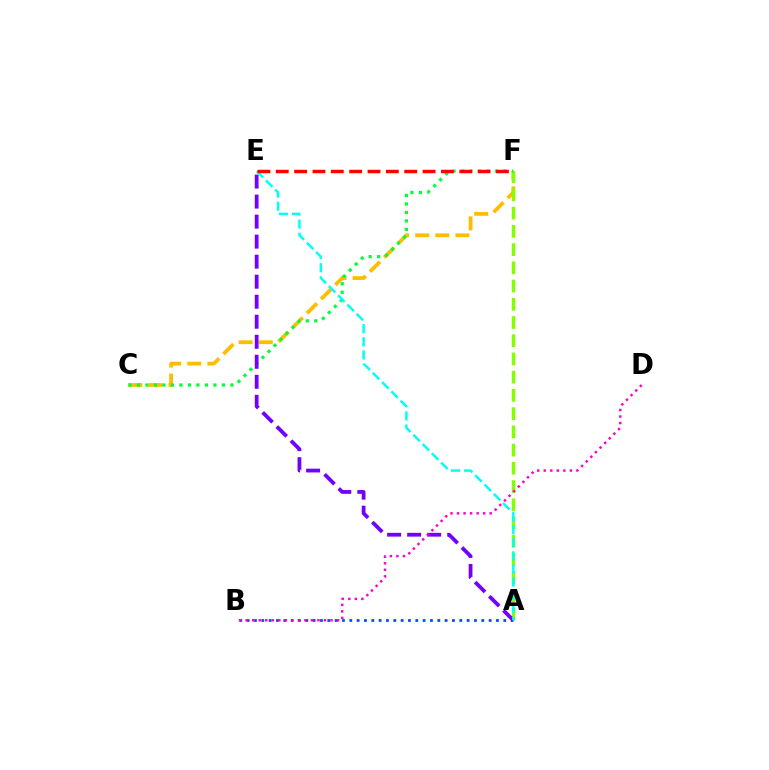{('A', 'B'): [{'color': '#004bff', 'line_style': 'dotted', 'thickness': 1.99}], ('C', 'F'): [{'color': '#ffbd00', 'line_style': 'dashed', 'thickness': 2.73}, {'color': '#00ff39', 'line_style': 'dotted', 'thickness': 2.31}], ('A', 'F'): [{'color': '#84ff00', 'line_style': 'dashed', 'thickness': 2.48}], ('A', 'E'): [{'color': '#7200ff', 'line_style': 'dashed', 'thickness': 2.72}, {'color': '#00fff6', 'line_style': 'dashed', 'thickness': 1.78}], ('B', 'D'): [{'color': '#ff00cf', 'line_style': 'dotted', 'thickness': 1.77}], ('E', 'F'): [{'color': '#ff0000', 'line_style': 'dashed', 'thickness': 2.49}]}